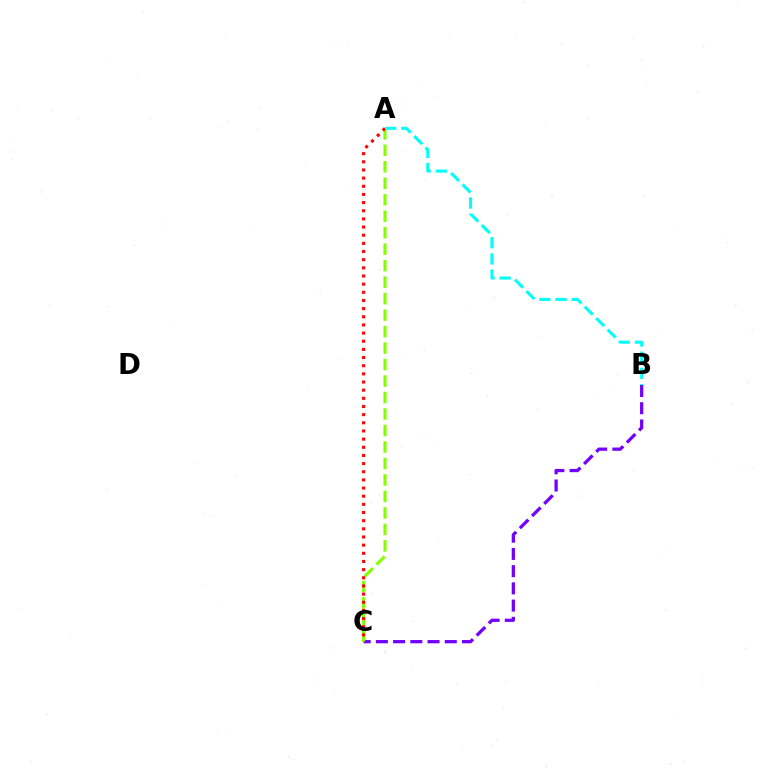{('B', 'C'): [{'color': '#7200ff', 'line_style': 'dashed', 'thickness': 2.34}], ('A', 'C'): [{'color': '#84ff00', 'line_style': 'dashed', 'thickness': 2.24}, {'color': '#ff0000', 'line_style': 'dotted', 'thickness': 2.22}], ('A', 'B'): [{'color': '#00fff6', 'line_style': 'dashed', 'thickness': 2.2}]}